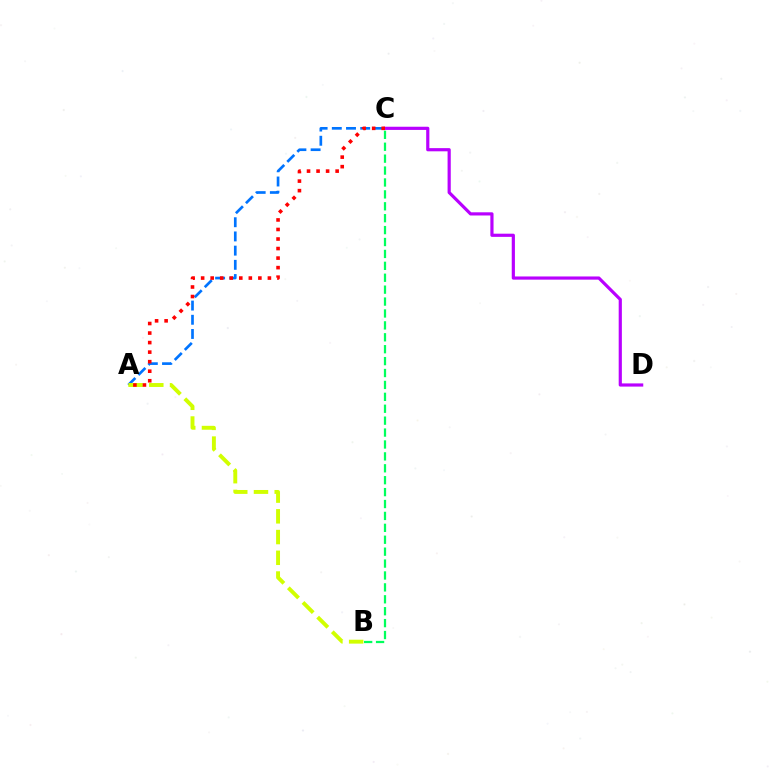{('A', 'C'): [{'color': '#0074ff', 'line_style': 'dashed', 'thickness': 1.93}, {'color': '#ff0000', 'line_style': 'dotted', 'thickness': 2.59}], ('C', 'D'): [{'color': '#b900ff', 'line_style': 'solid', 'thickness': 2.29}], ('A', 'B'): [{'color': '#d1ff00', 'line_style': 'dashed', 'thickness': 2.82}], ('B', 'C'): [{'color': '#00ff5c', 'line_style': 'dashed', 'thickness': 1.62}]}